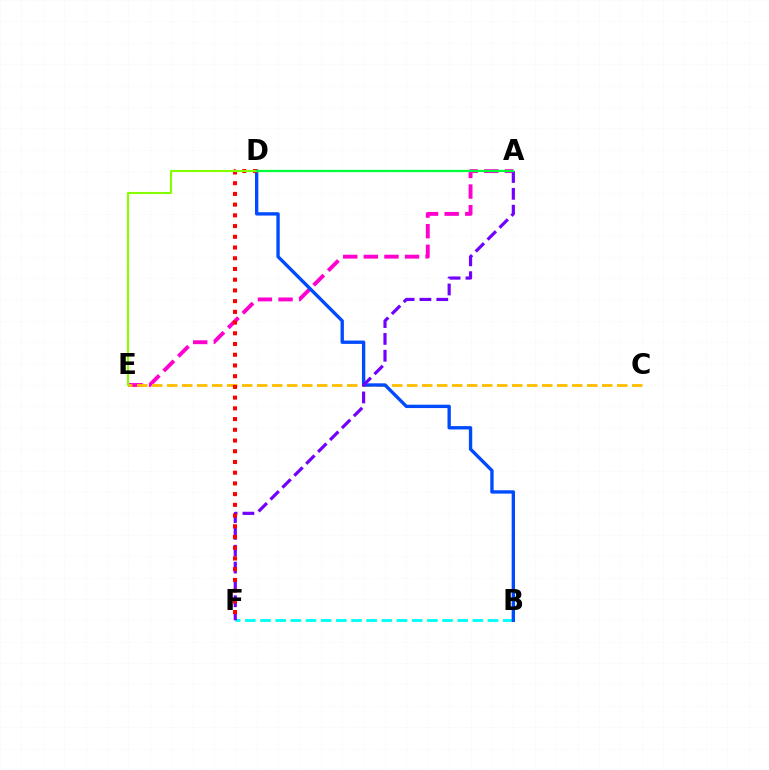{('A', 'E'): [{'color': '#ff00cf', 'line_style': 'dashed', 'thickness': 2.8}], ('B', 'F'): [{'color': '#00fff6', 'line_style': 'dashed', 'thickness': 2.06}], ('C', 'E'): [{'color': '#ffbd00', 'line_style': 'dashed', 'thickness': 2.04}], ('B', 'D'): [{'color': '#004bff', 'line_style': 'solid', 'thickness': 2.41}], ('A', 'F'): [{'color': '#7200ff', 'line_style': 'dashed', 'thickness': 2.29}], ('D', 'F'): [{'color': '#ff0000', 'line_style': 'dotted', 'thickness': 2.91}], ('D', 'E'): [{'color': '#84ff00', 'line_style': 'solid', 'thickness': 1.53}], ('A', 'D'): [{'color': '#00ff39', 'line_style': 'solid', 'thickness': 1.63}]}